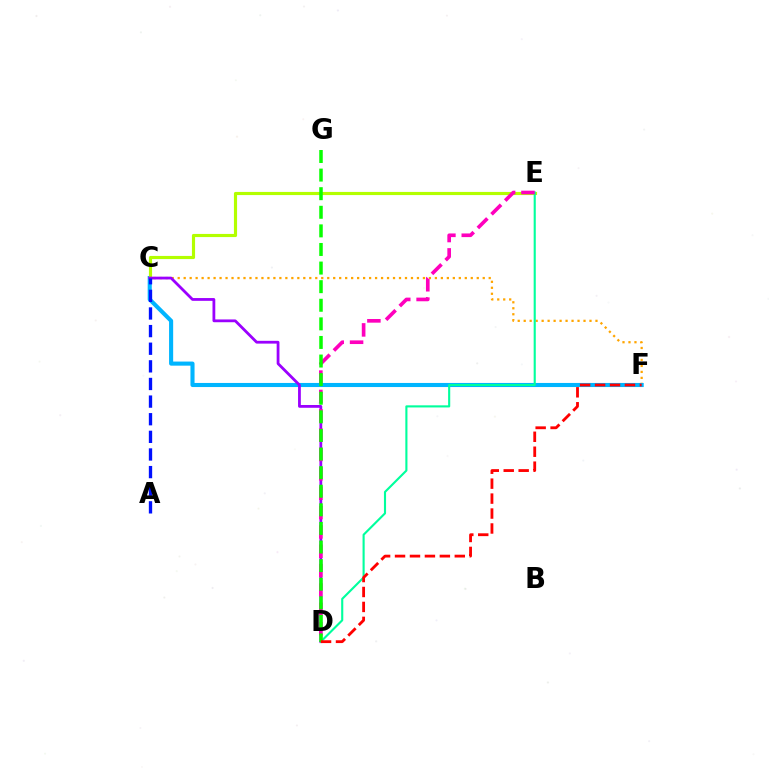{('C', 'F'): [{'color': '#ffa500', 'line_style': 'dotted', 'thickness': 1.63}, {'color': '#00b5ff', 'line_style': 'solid', 'thickness': 2.95}], ('C', 'E'): [{'color': '#b3ff00', 'line_style': 'solid', 'thickness': 2.27}], ('C', 'D'): [{'color': '#9b00ff', 'line_style': 'solid', 'thickness': 2.0}], ('D', 'E'): [{'color': '#00ff9d', 'line_style': 'solid', 'thickness': 1.52}, {'color': '#ff00bd', 'line_style': 'dashed', 'thickness': 2.63}], ('A', 'C'): [{'color': '#0010ff', 'line_style': 'dashed', 'thickness': 2.39}], ('D', 'G'): [{'color': '#08ff00', 'line_style': 'dashed', 'thickness': 2.53}], ('D', 'F'): [{'color': '#ff0000', 'line_style': 'dashed', 'thickness': 2.03}]}